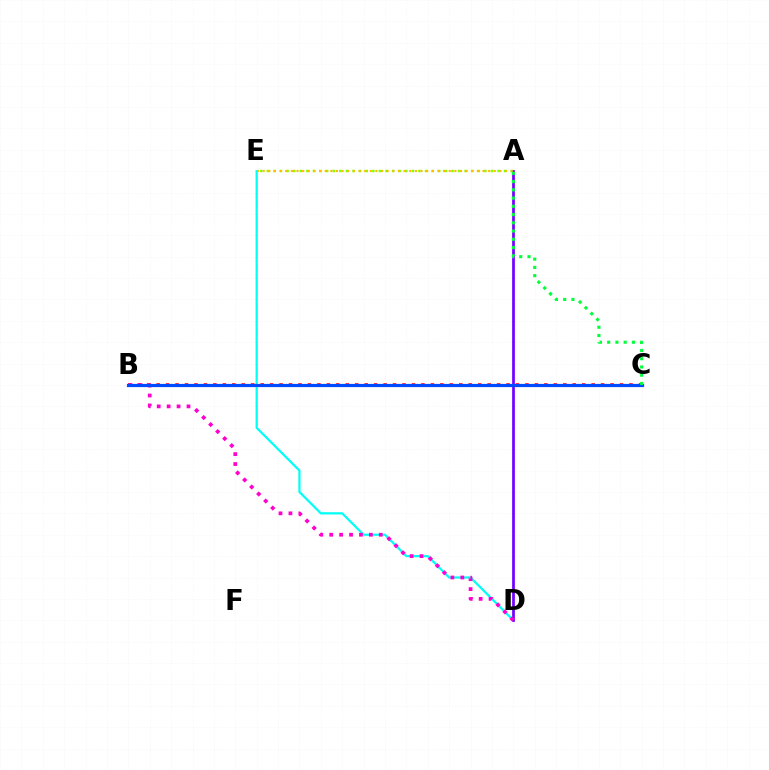{('A', 'E'): [{'color': '#84ff00', 'line_style': 'dotted', 'thickness': 1.79}, {'color': '#ffbd00', 'line_style': 'dotted', 'thickness': 1.53}], ('B', 'C'): [{'color': '#ff0000', 'line_style': 'dotted', 'thickness': 2.57}, {'color': '#004bff', 'line_style': 'solid', 'thickness': 2.31}], ('D', 'E'): [{'color': '#00fff6', 'line_style': 'solid', 'thickness': 1.6}], ('A', 'D'): [{'color': '#7200ff', 'line_style': 'solid', 'thickness': 1.96}], ('B', 'D'): [{'color': '#ff00cf', 'line_style': 'dotted', 'thickness': 2.7}], ('A', 'C'): [{'color': '#00ff39', 'line_style': 'dotted', 'thickness': 2.24}]}